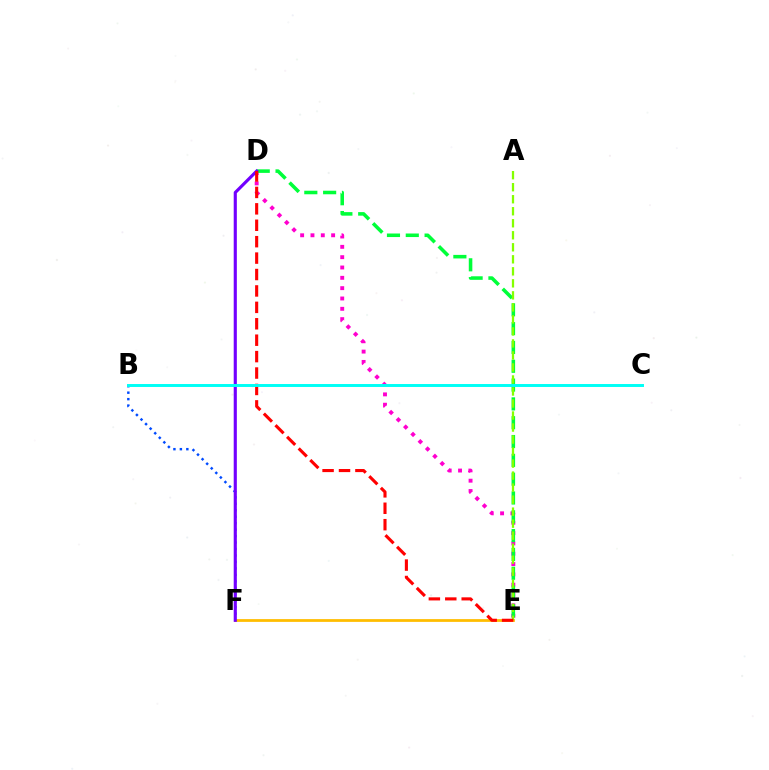{('D', 'E'): [{'color': '#ff00cf', 'line_style': 'dotted', 'thickness': 2.81}, {'color': '#00ff39', 'line_style': 'dashed', 'thickness': 2.56}, {'color': '#ff0000', 'line_style': 'dashed', 'thickness': 2.23}], ('B', 'F'): [{'color': '#004bff', 'line_style': 'dotted', 'thickness': 1.76}], ('E', 'F'): [{'color': '#ffbd00', 'line_style': 'solid', 'thickness': 1.99}], ('D', 'F'): [{'color': '#7200ff', 'line_style': 'solid', 'thickness': 2.26}], ('A', 'E'): [{'color': '#84ff00', 'line_style': 'dashed', 'thickness': 1.63}], ('B', 'C'): [{'color': '#00fff6', 'line_style': 'solid', 'thickness': 2.13}]}